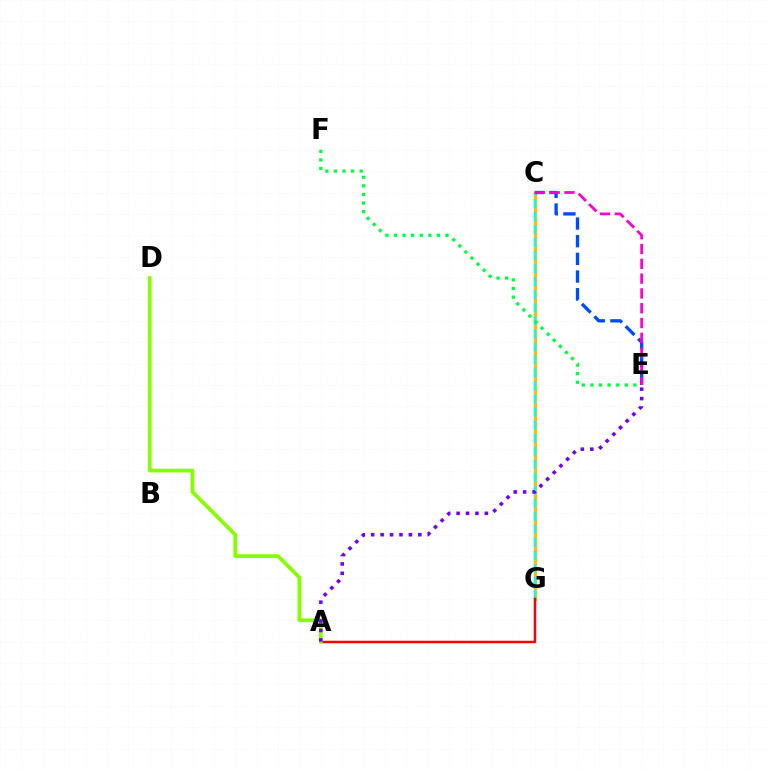{('C', 'G'): [{'color': '#ffbd00', 'line_style': 'solid', 'thickness': 2.4}, {'color': '#00fff6', 'line_style': 'dashed', 'thickness': 1.77}], ('A', 'G'): [{'color': '#ff0000', 'line_style': 'solid', 'thickness': 1.8}], ('A', 'D'): [{'color': '#84ff00', 'line_style': 'solid', 'thickness': 2.69}], ('A', 'E'): [{'color': '#7200ff', 'line_style': 'dotted', 'thickness': 2.56}], ('E', 'F'): [{'color': '#00ff39', 'line_style': 'dotted', 'thickness': 2.33}], ('C', 'E'): [{'color': '#004bff', 'line_style': 'dashed', 'thickness': 2.4}, {'color': '#ff00cf', 'line_style': 'dashed', 'thickness': 2.01}]}